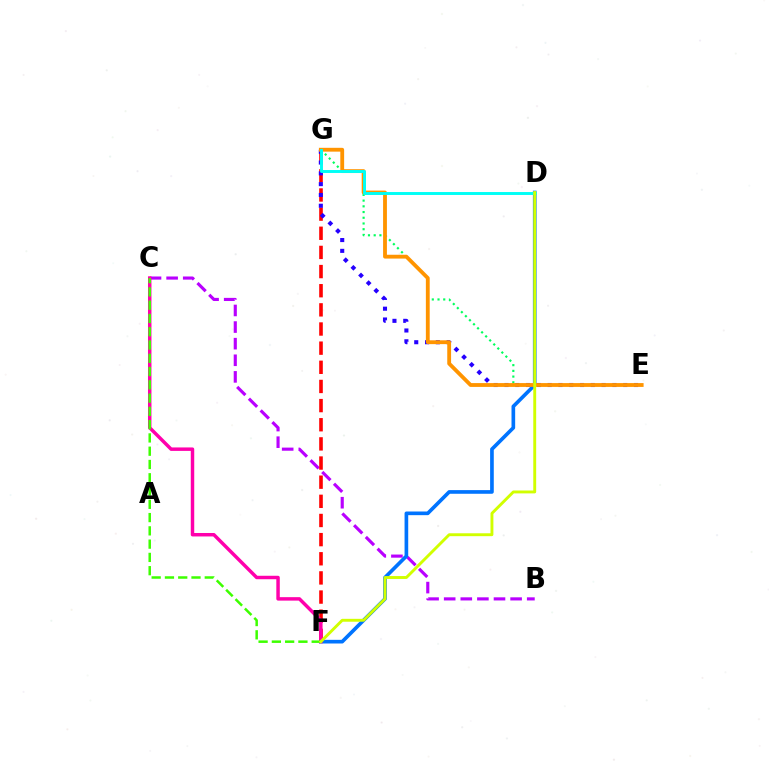{('B', 'C'): [{'color': '#b900ff', 'line_style': 'dashed', 'thickness': 2.26}], ('F', 'G'): [{'color': '#ff0000', 'line_style': 'dashed', 'thickness': 2.6}], ('D', 'F'): [{'color': '#0074ff', 'line_style': 'solid', 'thickness': 2.64}, {'color': '#d1ff00', 'line_style': 'solid', 'thickness': 2.09}], ('E', 'G'): [{'color': '#00ff5c', 'line_style': 'dotted', 'thickness': 1.55}, {'color': '#2500ff', 'line_style': 'dotted', 'thickness': 2.93}, {'color': '#ff9400', 'line_style': 'solid', 'thickness': 2.76}], ('C', 'F'): [{'color': '#ff00ac', 'line_style': 'solid', 'thickness': 2.49}, {'color': '#3dff00', 'line_style': 'dashed', 'thickness': 1.8}], ('D', 'G'): [{'color': '#00fff6', 'line_style': 'solid', 'thickness': 2.12}]}